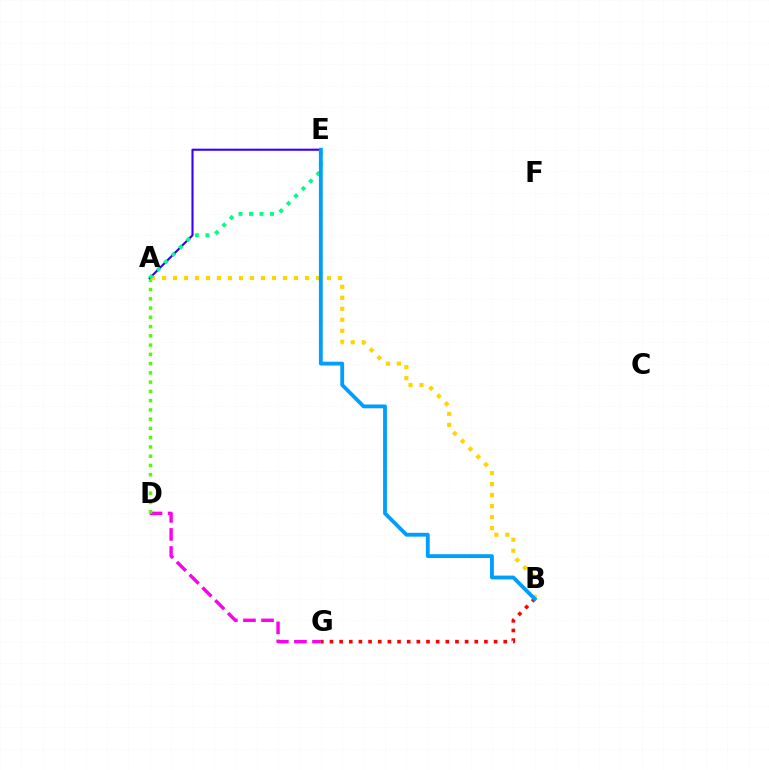{('D', 'G'): [{'color': '#ff00ed', 'line_style': 'dashed', 'thickness': 2.46}], ('A', 'D'): [{'color': '#4fff00', 'line_style': 'dotted', 'thickness': 2.52}], ('A', 'B'): [{'color': '#ffd500', 'line_style': 'dotted', 'thickness': 2.99}], ('A', 'E'): [{'color': '#3700ff', 'line_style': 'solid', 'thickness': 1.52}, {'color': '#00ff86', 'line_style': 'dotted', 'thickness': 2.85}], ('B', 'G'): [{'color': '#ff0000', 'line_style': 'dotted', 'thickness': 2.62}], ('B', 'E'): [{'color': '#009eff', 'line_style': 'solid', 'thickness': 2.75}]}